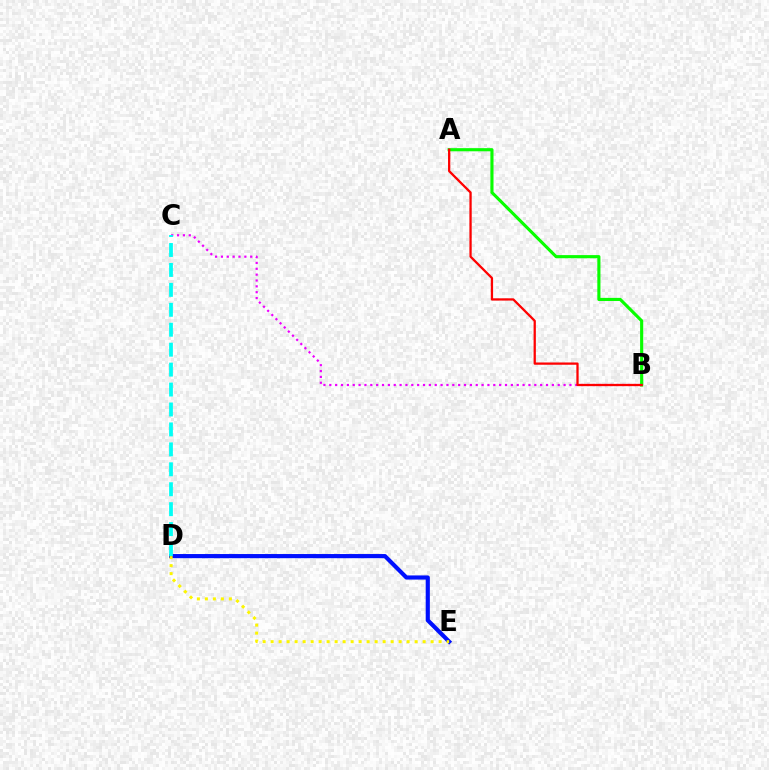{('B', 'C'): [{'color': '#ee00ff', 'line_style': 'dotted', 'thickness': 1.59}], ('A', 'B'): [{'color': '#08ff00', 'line_style': 'solid', 'thickness': 2.26}, {'color': '#ff0000', 'line_style': 'solid', 'thickness': 1.64}], ('D', 'E'): [{'color': '#0010ff', 'line_style': 'solid', 'thickness': 2.99}, {'color': '#fcf500', 'line_style': 'dotted', 'thickness': 2.17}], ('C', 'D'): [{'color': '#00fff6', 'line_style': 'dashed', 'thickness': 2.71}]}